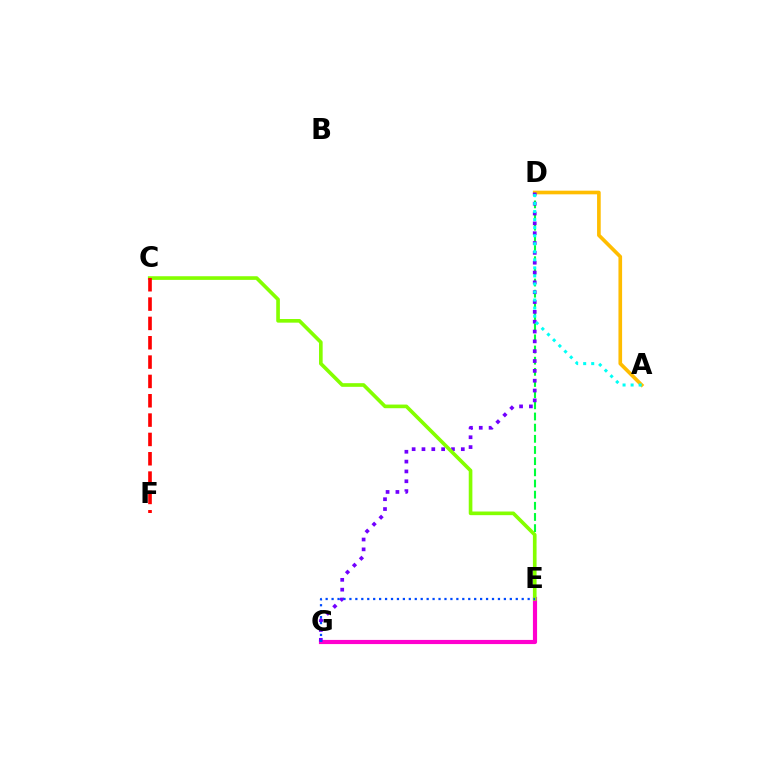{('E', 'G'): [{'color': '#ff00cf', 'line_style': 'solid', 'thickness': 2.99}, {'color': '#004bff', 'line_style': 'dotted', 'thickness': 1.61}], ('D', 'E'): [{'color': '#00ff39', 'line_style': 'dashed', 'thickness': 1.52}], ('A', 'D'): [{'color': '#ffbd00', 'line_style': 'solid', 'thickness': 2.63}, {'color': '#00fff6', 'line_style': 'dotted', 'thickness': 2.19}], ('D', 'G'): [{'color': '#7200ff', 'line_style': 'dotted', 'thickness': 2.67}], ('C', 'E'): [{'color': '#84ff00', 'line_style': 'solid', 'thickness': 2.63}], ('C', 'F'): [{'color': '#ff0000', 'line_style': 'dashed', 'thickness': 2.63}]}